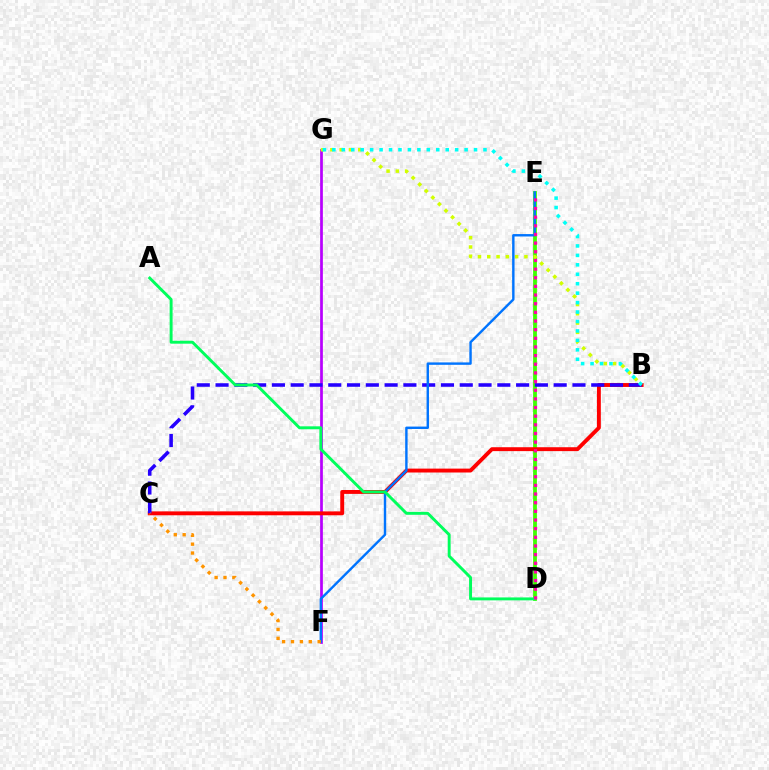{('F', 'G'): [{'color': '#b900ff', 'line_style': 'solid', 'thickness': 1.96}], ('D', 'E'): [{'color': '#3dff00', 'line_style': 'solid', 'thickness': 2.72}, {'color': '#ff00ac', 'line_style': 'dotted', 'thickness': 2.35}], ('B', 'G'): [{'color': '#d1ff00', 'line_style': 'dotted', 'thickness': 2.52}, {'color': '#00fff6', 'line_style': 'dotted', 'thickness': 2.57}], ('B', 'C'): [{'color': '#ff0000', 'line_style': 'solid', 'thickness': 2.8}, {'color': '#2500ff', 'line_style': 'dashed', 'thickness': 2.55}], ('E', 'F'): [{'color': '#0074ff', 'line_style': 'solid', 'thickness': 1.73}], ('A', 'D'): [{'color': '#00ff5c', 'line_style': 'solid', 'thickness': 2.1}], ('C', 'F'): [{'color': '#ff9400', 'line_style': 'dotted', 'thickness': 2.41}]}